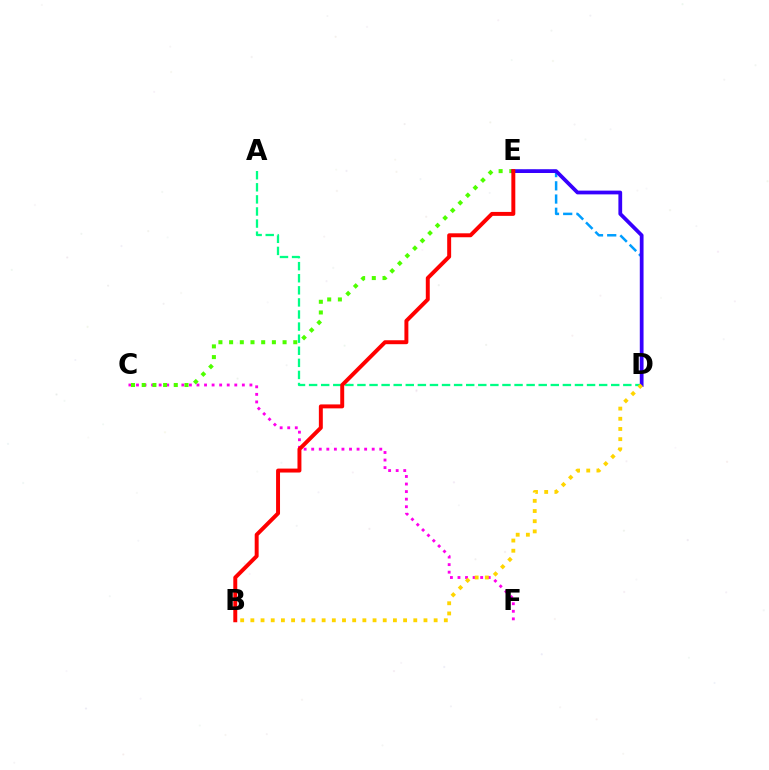{('C', 'F'): [{'color': '#ff00ed', 'line_style': 'dotted', 'thickness': 2.05}], ('C', 'E'): [{'color': '#4fff00', 'line_style': 'dotted', 'thickness': 2.91}], ('D', 'E'): [{'color': '#009eff', 'line_style': 'dashed', 'thickness': 1.8}, {'color': '#3700ff', 'line_style': 'solid', 'thickness': 2.71}], ('A', 'D'): [{'color': '#00ff86', 'line_style': 'dashed', 'thickness': 1.64}], ('B', 'D'): [{'color': '#ffd500', 'line_style': 'dotted', 'thickness': 2.77}], ('B', 'E'): [{'color': '#ff0000', 'line_style': 'solid', 'thickness': 2.84}]}